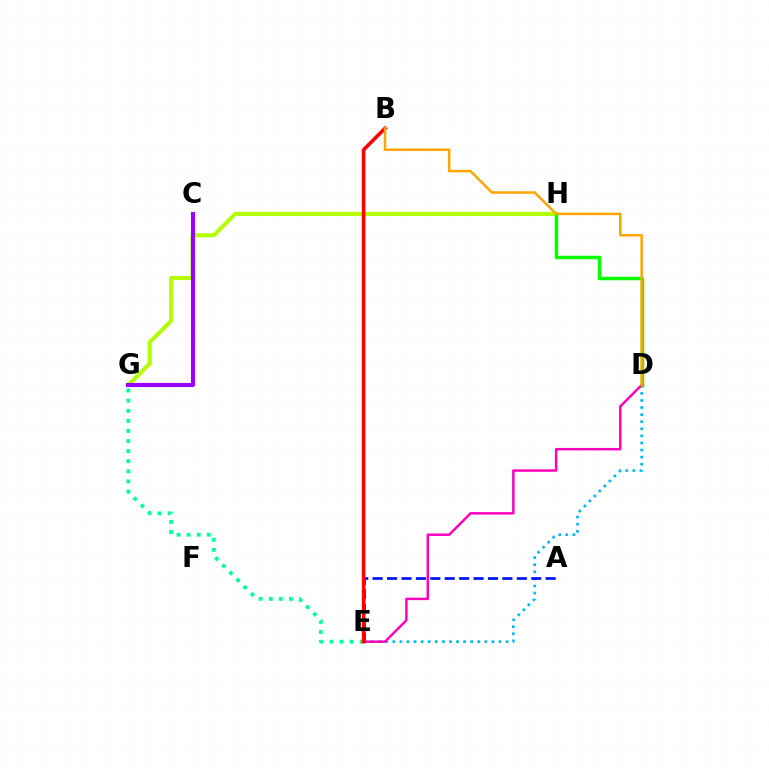{('E', 'G'): [{'color': '#00ff9d', 'line_style': 'dotted', 'thickness': 2.74}], ('D', 'E'): [{'color': '#00b5ff', 'line_style': 'dotted', 'thickness': 1.92}, {'color': '#ff00bd', 'line_style': 'solid', 'thickness': 1.78}], ('A', 'E'): [{'color': '#0010ff', 'line_style': 'dashed', 'thickness': 1.96}], ('G', 'H'): [{'color': '#b3ff00', 'line_style': 'solid', 'thickness': 2.94}], ('D', 'H'): [{'color': '#08ff00', 'line_style': 'solid', 'thickness': 2.51}], ('C', 'G'): [{'color': '#9b00ff', 'line_style': 'solid', 'thickness': 2.96}], ('B', 'E'): [{'color': '#ff0000', 'line_style': 'solid', 'thickness': 2.57}], ('B', 'D'): [{'color': '#ffa500', 'line_style': 'solid', 'thickness': 1.8}]}